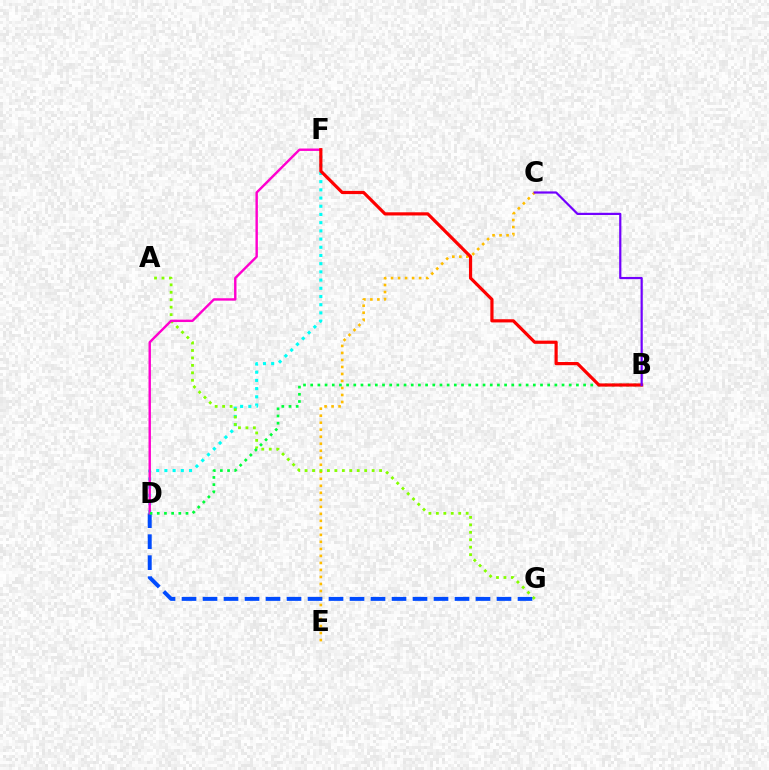{('C', 'E'): [{'color': '#ffbd00', 'line_style': 'dotted', 'thickness': 1.91}], ('D', 'F'): [{'color': '#00fff6', 'line_style': 'dotted', 'thickness': 2.23}, {'color': '#ff00cf', 'line_style': 'solid', 'thickness': 1.74}], ('A', 'G'): [{'color': '#84ff00', 'line_style': 'dotted', 'thickness': 2.02}], ('D', 'G'): [{'color': '#004bff', 'line_style': 'dashed', 'thickness': 2.85}], ('B', 'D'): [{'color': '#00ff39', 'line_style': 'dotted', 'thickness': 1.95}], ('B', 'F'): [{'color': '#ff0000', 'line_style': 'solid', 'thickness': 2.29}], ('B', 'C'): [{'color': '#7200ff', 'line_style': 'solid', 'thickness': 1.59}]}